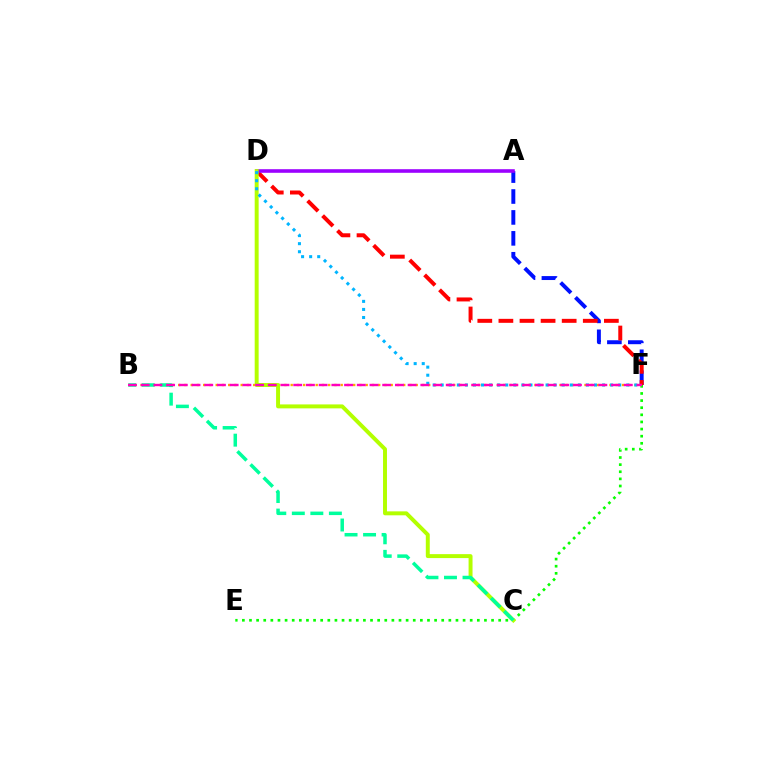{('B', 'F'): [{'color': '#ffa500', 'line_style': 'dotted', 'thickness': 1.7}, {'color': '#ff00bd', 'line_style': 'dashed', 'thickness': 1.73}], ('E', 'F'): [{'color': '#08ff00', 'line_style': 'dotted', 'thickness': 1.93}], ('A', 'F'): [{'color': '#0010ff', 'line_style': 'dashed', 'thickness': 2.84}], ('D', 'F'): [{'color': '#ff0000', 'line_style': 'dashed', 'thickness': 2.87}, {'color': '#00b5ff', 'line_style': 'dotted', 'thickness': 2.19}], ('A', 'D'): [{'color': '#9b00ff', 'line_style': 'solid', 'thickness': 2.59}], ('C', 'D'): [{'color': '#b3ff00', 'line_style': 'solid', 'thickness': 2.84}], ('B', 'C'): [{'color': '#00ff9d', 'line_style': 'dashed', 'thickness': 2.52}]}